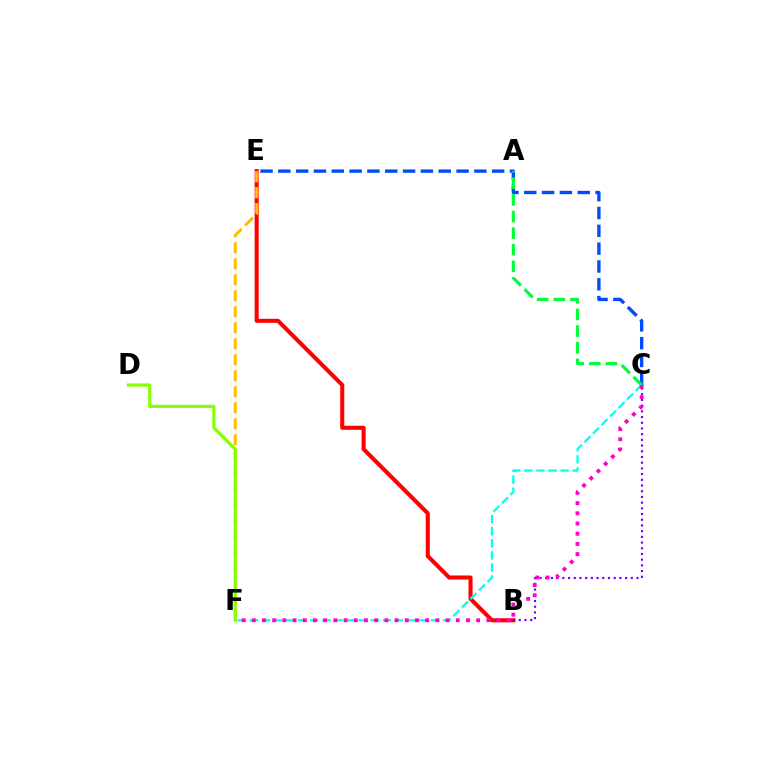{('B', 'E'): [{'color': '#ff0000', 'line_style': 'solid', 'thickness': 2.92}], ('B', 'C'): [{'color': '#7200ff', 'line_style': 'dotted', 'thickness': 1.55}], ('C', 'E'): [{'color': '#004bff', 'line_style': 'dashed', 'thickness': 2.42}], ('A', 'C'): [{'color': '#00ff39', 'line_style': 'dashed', 'thickness': 2.26}], ('C', 'F'): [{'color': '#00fff6', 'line_style': 'dashed', 'thickness': 1.64}, {'color': '#ff00cf', 'line_style': 'dotted', 'thickness': 2.77}], ('E', 'F'): [{'color': '#ffbd00', 'line_style': 'dashed', 'thickness': 2.17}], ('D', 'F'): [{'color': '#84ff00', 'line_style': 'solid', 'thickness': 2.27}]}